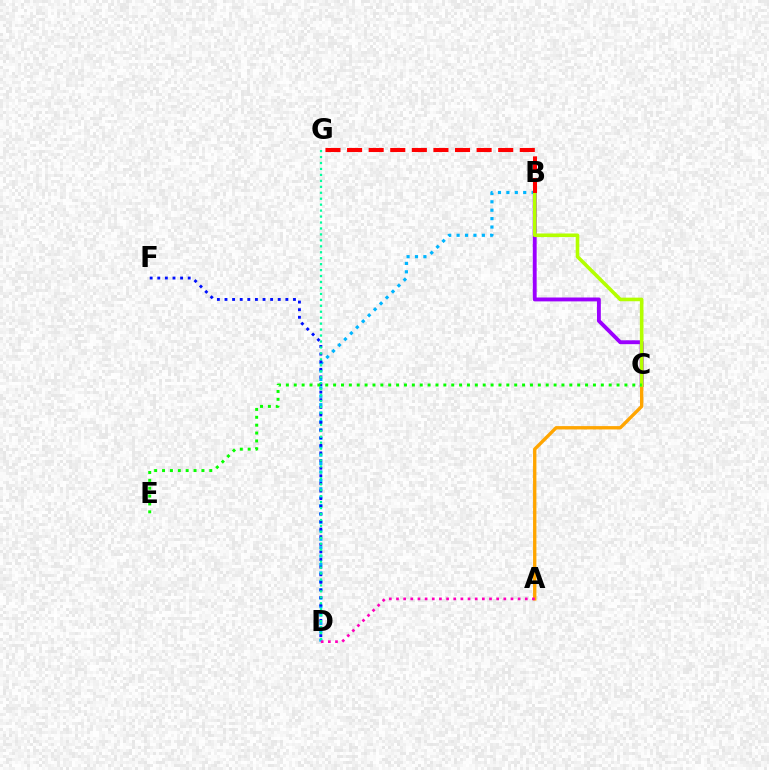{('B', 'C'): [{'color': '#9b00ff', 'line_style': 'solid', 'thickness': 2.79}, {'color': '#b3ff00', 'line_style': 'solid', 'thickness': 2.59}], ('A', 'C'): [{'color': '#ffa500', 'line_style': 'solid', 'thickness': 2.42}], ('B', 'D'): [{'color': '#00b5ff', 'line_style': 'dotted', 'thickness': 2.29}], ('A', 'D'): [{'color': '#ff00bd', 'line_style': 'dotted', 'thickness': 1.94}], ('D', 'F'): [{'color': '#0010ff', 'line_style': 'dotted', 'thickness': 2.07}], ('B', 'G'): [{'color': '#ff0000', 'line_style': 'dashed', 'thickness': 2.93}], ('D', 'G'): [{'color': '#00ff9d', 'line_style': 'dotted', 'thickness': 1.62}], ('C', 'E'): [{'color': '#08ff00', 'line_style': 'dotted', 'thickness': 2.14}]}